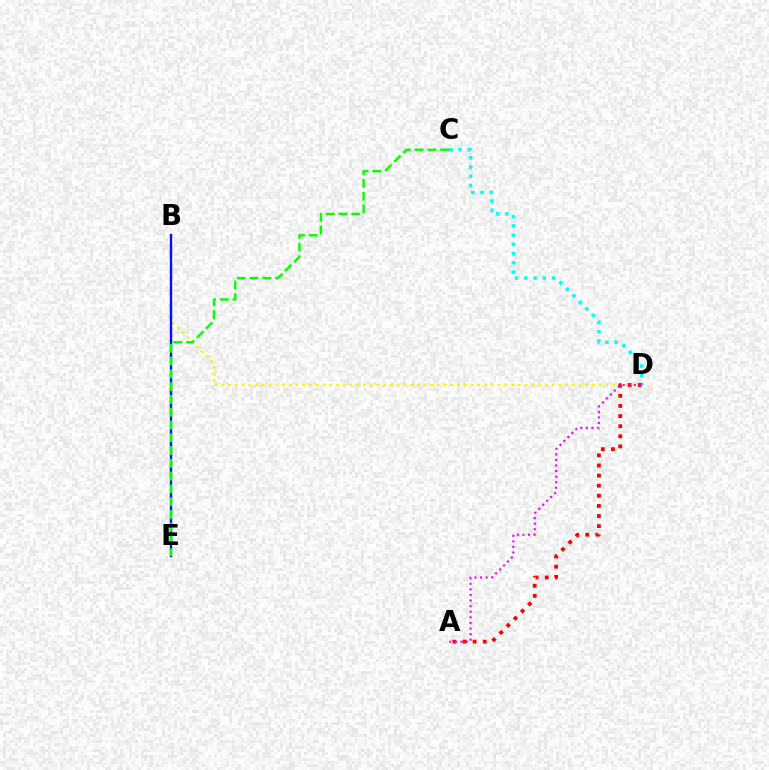{('C', 'D'): [{'color': '#00fff6', 'line_style': 'dotted', 'thickness': 2.51}], ('B', 'D'): [{'color': '#fcf500', 'line_style': 'dotted', 'thickness': 1.83}], ('A', 'D'): [{'color': '#ff0000', 'line_style': 'dotted', 'thickness': 2.75}, {'color': '#ee00ff', 'line_style': 'dotted', 'thickness': 1.52}], ('B', 'E'): [{'color': '#0010ff', 'line_style': 'solid', 'thickness': 1.72}], ('C', 'E'): [{'color': '#08ff00', 'line_style': 'dashed', 'thickness': 1.74}]}